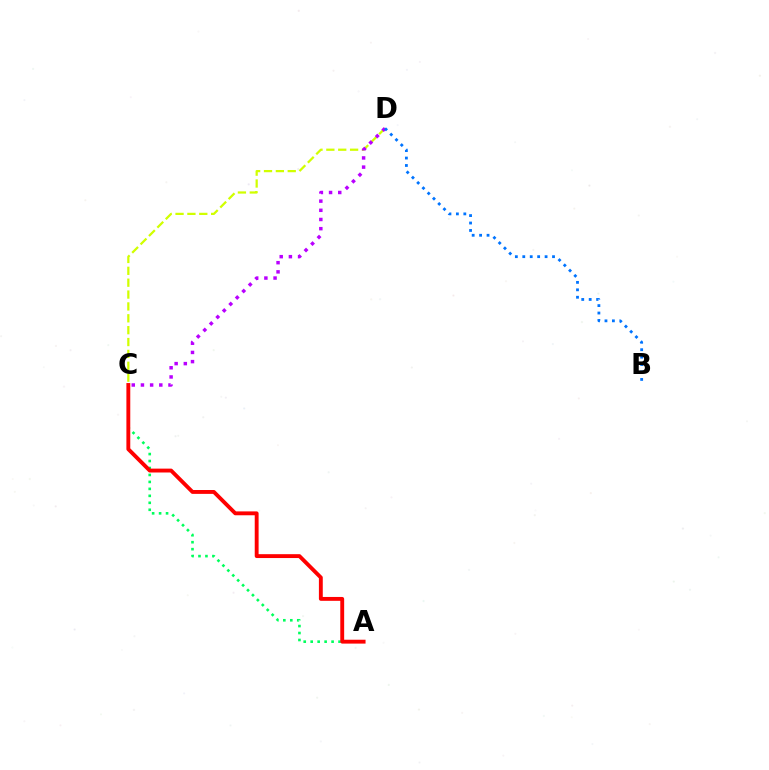{('A', 'C'): [{'color': '#00ff5c', 'line_style': 'dotted', 'thickness': 1.89}, {'color': '#ff0000', 'line_style': 'solid', 'thickness': 2.79}], ('C', 'D'): [{'color': '#d1ff00', 'line_style': 'dashed', 'thickness': 1.61}, {'color': '#b900ff', 'line_style': 'dotted', 'thickness': 2.49}], ('B', 'D'): [{'color': '#0074ff', 'line_style': 'dotted', 'thickness': 2.02}]}